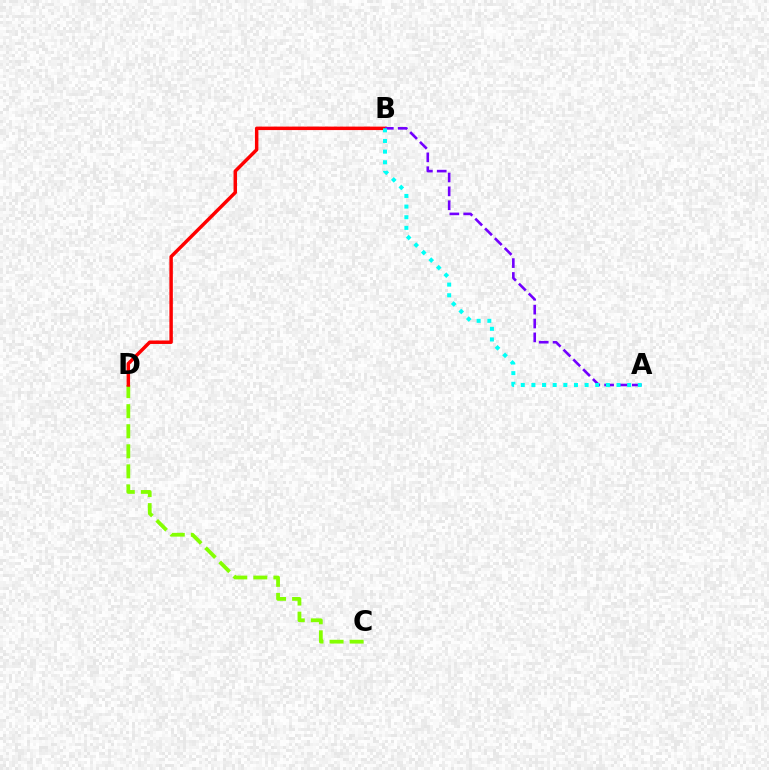{('C', 'D'): [{'color': '#84ff00', 'line_style': 'dashed', 'thickness': 2.72}], ('B', 'D'): [{'color': '#ff0000', 'line_style': 'solid', 'thickness': 2.5}], ('A', 'B'): [{'color': '#7200ff', 'line_style': 'dashed', 'thickness': 1.88}, {'color': '#00fff6', 'line_style': 'dotted', 'thickness': 2.89}]}